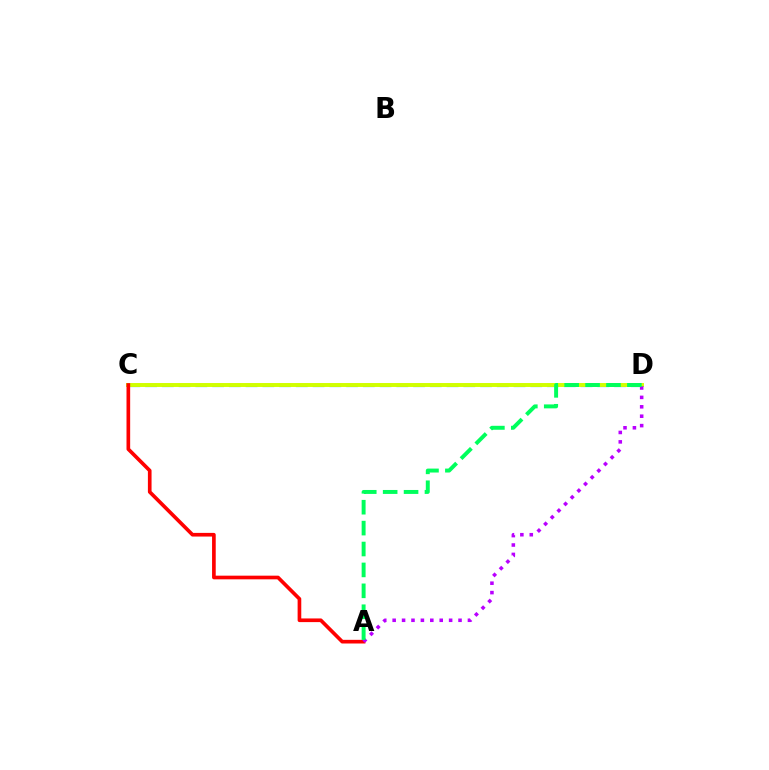{('C', 'D'): [{'color': '#0074ff', 'line_style': 'dashed', 'thickness': 2.28}, {'color': '#d1ff00', 'line_style': 'solid', 'thickness': 2.83}], ('A', 'C'): [{'color': '#ff0000', 'line_style': 'solid', 'thickness': 2.64}], ('A', 'D'): [{'color': '#b900ff', 'line_style': 'dotted', 'thickness': 2.56}, {'color': '#00ff5c', 'line_style': 'dashed', 'thickness': 2.84}]}